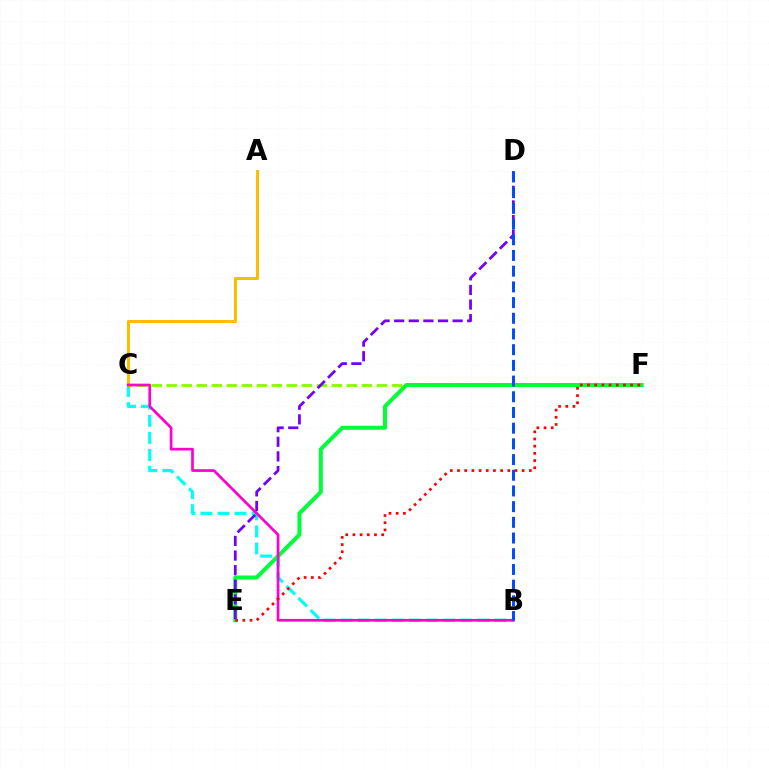{('C', 'F'): [{'color': '#84ff00', 'line_style': 'dashed', 'thickness': 2.04}], ('E', 'F'): [{'color': '#00ff39', 'line_style': 'solid', 'thickness': 2.89}, {'color': '#ff0000', 'line_style': 'dotted', 'thickness': 1.95}], ('B', 'C'): [{'color': '#00fff6', 'line_style': 'dashed', 'thickness': 2.32}, {'color': '#ff00cf', 'line_style': 'solid', 'thickness': 1.95}], ('A', 'C'): [{'color': '#ffbd00', 'line_style': 'solid', 'thickness': 2.19}], ('D', 'E'): [{'color': '#7200ff', 'line_style': 'dashed', 'thickness': 1.98}], ('B', 'D'): [{'color': '#004bff', 'line_style': 'dashed', 'thickness': 2.13}]}